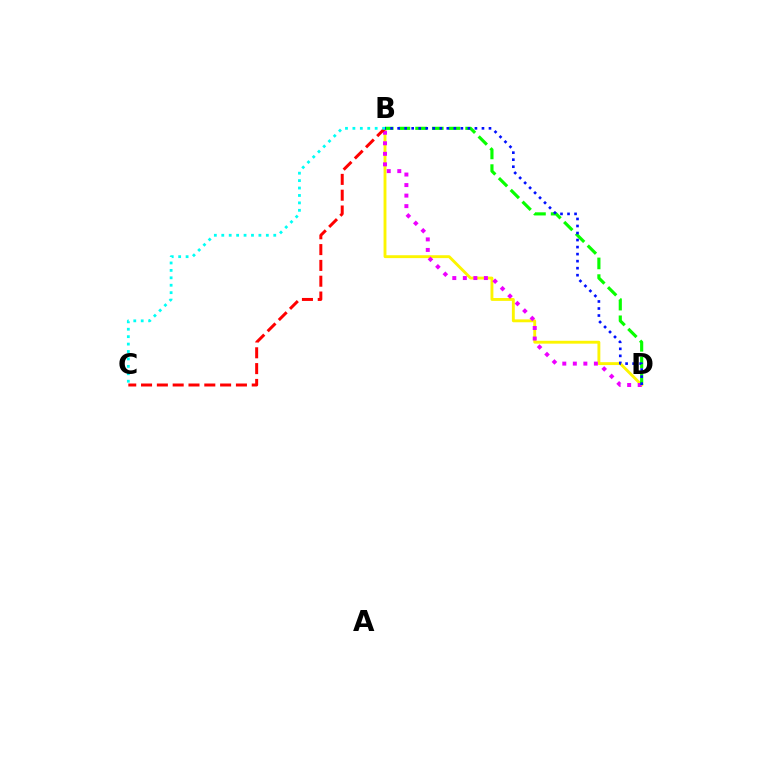{('B', 'D'): [{'color': '#fcf500', 'line_style': 'solid', 'thickness': 2.07}, {'color': '#ee00ff', 'line_style': 'dotted', 'thickness': 2.86}, {'color': '#08ff00', 'line_style': 'dashed', 'thickness': 2.27}, {'color': '#0010ff', 'line_style': 'dotted', 'thickness': 1.91}], ('B', 'C'): [{'color': '#ff0000', 'line_style': 'dashed', 'thickness': 2.15}, {'color': '#00fff6', 'line_style': 'dotted', 'thickness': 2.02}]}